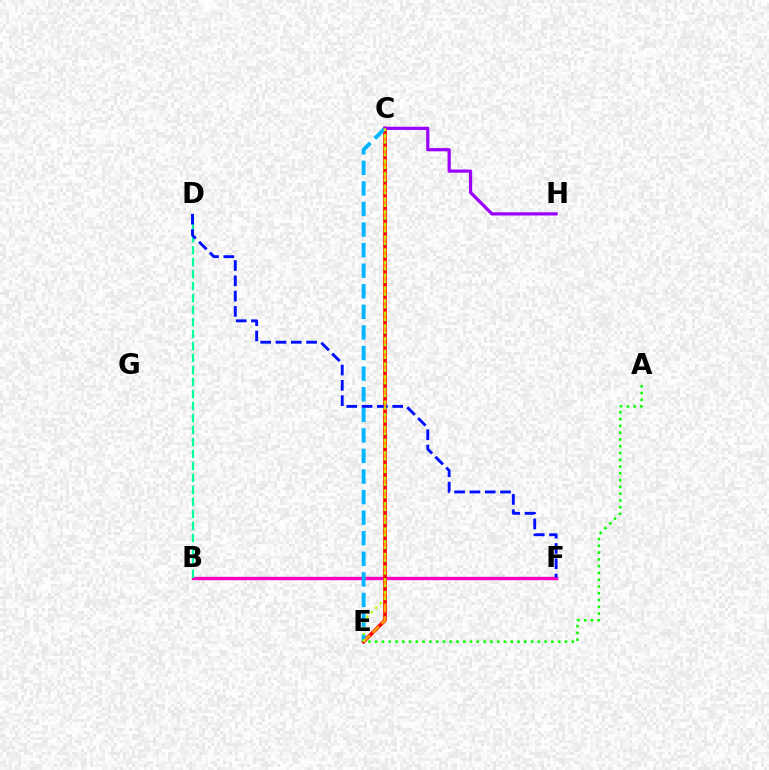{('B', 'F'): [{'color': '#ff00bd', 'line_style': 'solid', 'thickness': 2.42}], ('A', 'E'): [{'color': '#08ff00', 'line_style': 'dotted', 'thickness': 1.84}], ('C', 'E'): [{'color': '#ff0000', 'line_style': 'solid', 'thickness': 2.62}, {'color': '#00b5ff', 'line_style': 'dashed', 'thickness': 2.8}, {'color': '#ffa500', 'line_style': 'dashed', 'thickness': 1.73}, {'color': '#b3ff00', 'line_style': 'dotted', 'thickness': 1.72}], ('B', 'D'): [{'color': '#00ff9d', 'line_style': 'dashed', 'thickness': 1.63}], ('C', 'H'): [{'color': '#9b00ff', 'line_style': 'solid', 'thickness': 2.3}], ('D', 'F'): [{'color': '#0010ff', 'line_style': 'dashed', 'thickness': 2.08}]}